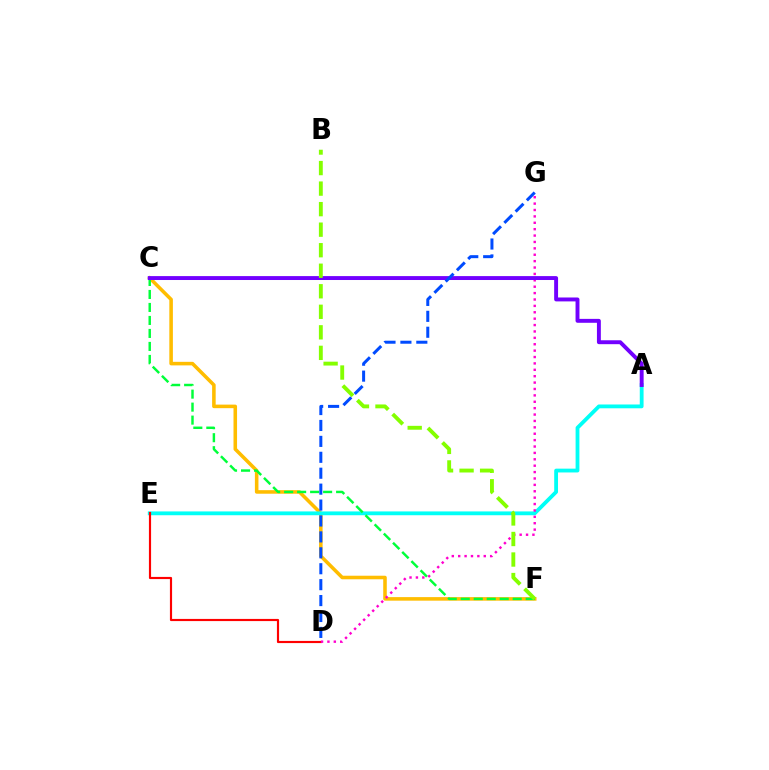{('C', 'F'): [{'color': '#ffbd00', 'line_style': 'solid', 'thickness': 2.56}, {'color': '#00ff39', 'line_style': 'dashed', 'thickness': 1.77}], ('A', 'E'): [{'color': '#00fff6', 'line_style': 'solid', 'thickness': 2.74}], ('D', 'E'): [{'color': '#ff0000', 'line_style': 'solid', 'thickness': 1.56}], ('D', 'G'): [{'color': '#ff00cf', 'line_style': 'dotted', 'thickness': 1.74}, {'color': '#004bff', 'line_style': 'dashed', 'thickness': 2.16}], ('A', 'C'): [{'color': '#7200ff', 'line_style': 'solid', 'thickness': 2.82}], ('B', 'F'): [{'color': '#84ff00', 'line_style': 'dashed', 'thickness': 2.79}]}